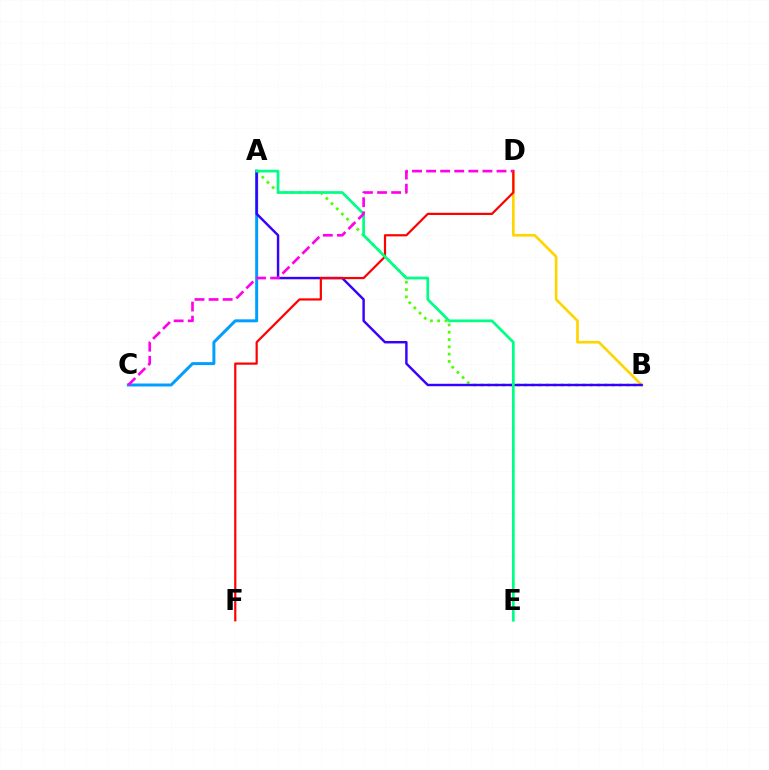{('A', 'C'): [{'color': '#009eff', 'line_style': 'solid', 'thickness': 2.14}], ('A', 'B'): [{'color': '#4fff00', 'line_style': 'dotted', 'thickness': 1.98}, {'color': '#3700ff', 'line_style': 'solid', 'thickness': 1.75}], ('B', 'D'): [{'color': '#ffd500', 'line_style': 'solid', 'thickness': 1.92}], ('D', 'F'): [{'color': '#ff0000', 'line_style': 'solid', 'thickness': 1.59}], ('A', 'E'): [{'color': '#00ff86', 'line_style': 'solid', 'thickness': 1.96}], ('C', 'D'): [{'color': '#ff00ed', 'line_style': 'dashed', 'thickness': 1.91}]}